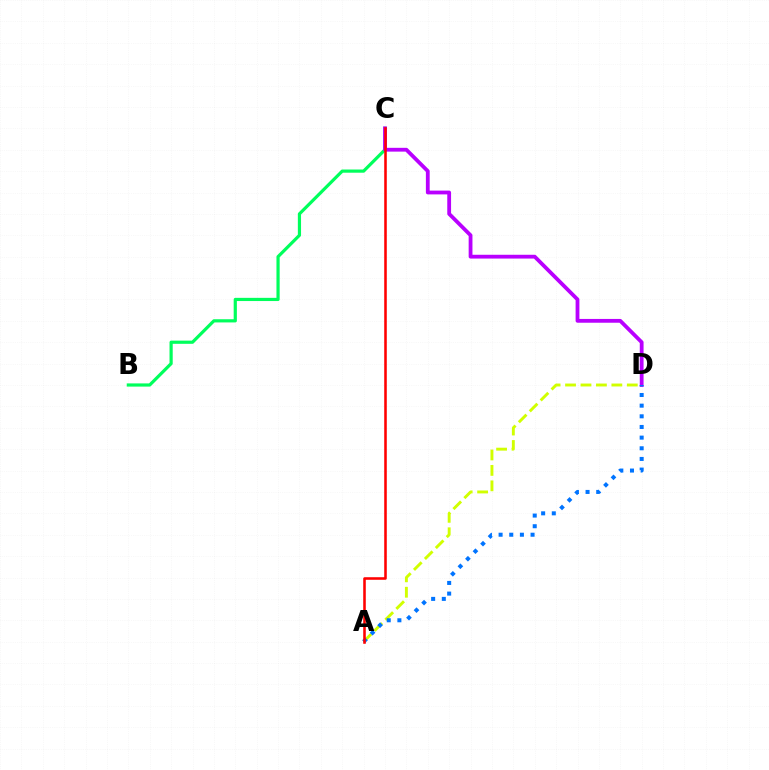{('B', 'C'): [{'color': '#00ff5c', 'line_style': 'solid', 'thickness': 2.3}], ('C', 'D'): [{'color': '#b900ff', 'line_style': 'solid', 'thickness': 2.73}], ('A', 'D'): [{'color': '#d1ff00', 'line_style': 'dashed', 'thickness': 2.1}, {'color': '#0074ff', 'line_style': 'dotted', 'thickness': 2.9}], ('A', 'C'): [{'color': '#ff0000', 'line_style': 'solid', 'thickness': 1.85}]}